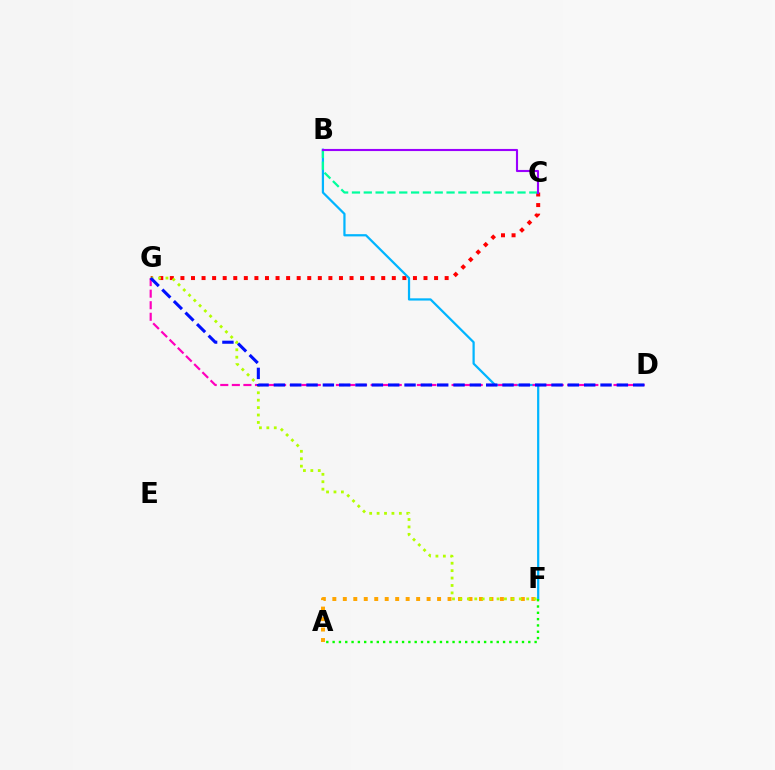{('C', 'G'): [{'color': '#ff0000', 'line_style': 'dotted', 'thickness': 2.87}], ('A', 'F'): [{'color': '#ffa500', 'line_style': 'dotted', 'thickness': 2.85}, {'color': '#08ff00', 'line_style': 'dotted', 'thickness': 1.72}], ('B', 'F'): [{'color': '#00b5ff', 'line_style': 'solid', 'thickness': 1.61}], ('F', 'G'): [{'color': '#b3ff00', 'line_style': 'dotted', 'thickness': 2.02}], ('B', 'C'): [{'color': '#00ff9d', 'line_style': 'dashed', 'thickness': 1.61}, {'color': '#9b00ff', 'line_style': 'solid', 'thickness': 1.53}], ('D', 'G'): [{'color': '#ff00bd', 'line_style': 'dashed', 'thickness': 1.57}, {'color': '#0010ff', 'line_style': 'dashed', 'thickness': 2.22}]}